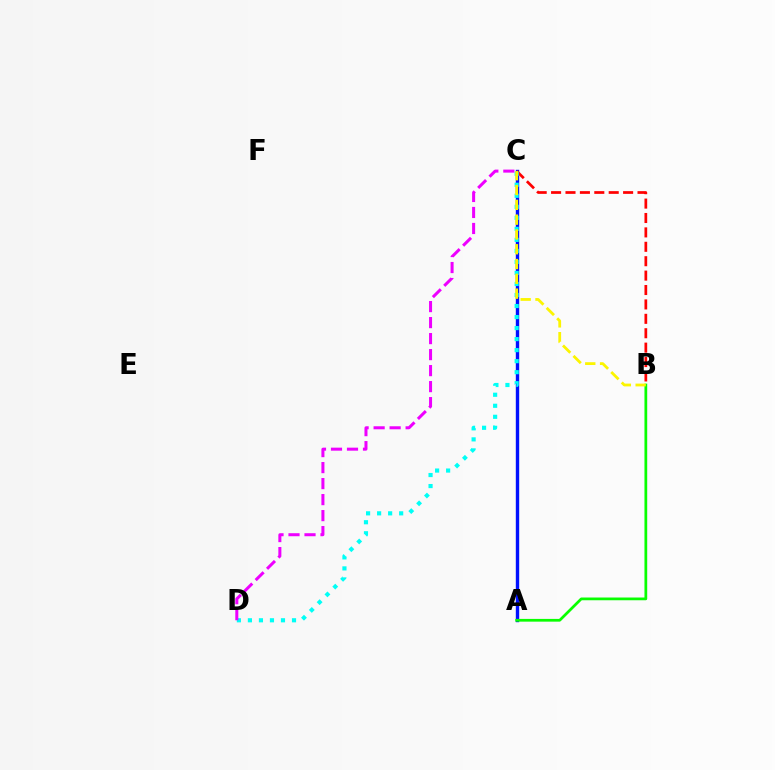{('A', 'C'): [{'color': '#0010ff', 'line_style': 'solid', 'thickness': 2.44}], ('A', 'B'): [{'color': '#08ff00', 'line_style': 'solid', 'thickness': 1.98}], ('B', 'C'): [{'color': '#ff0000', 'line_style': 'dashed', 'thickness': 1.96}, {'color': '#fcf500', 'line_style': 'dashed', 'thickness': 2.01}], ('C', 'D'): [{'color': '#00fff6', 'line_style': 'dotted', 'thickness': 3.0}, {'color': '#ee00ff', 'line_style': 'dashed', 'thickness': 2.17}]}